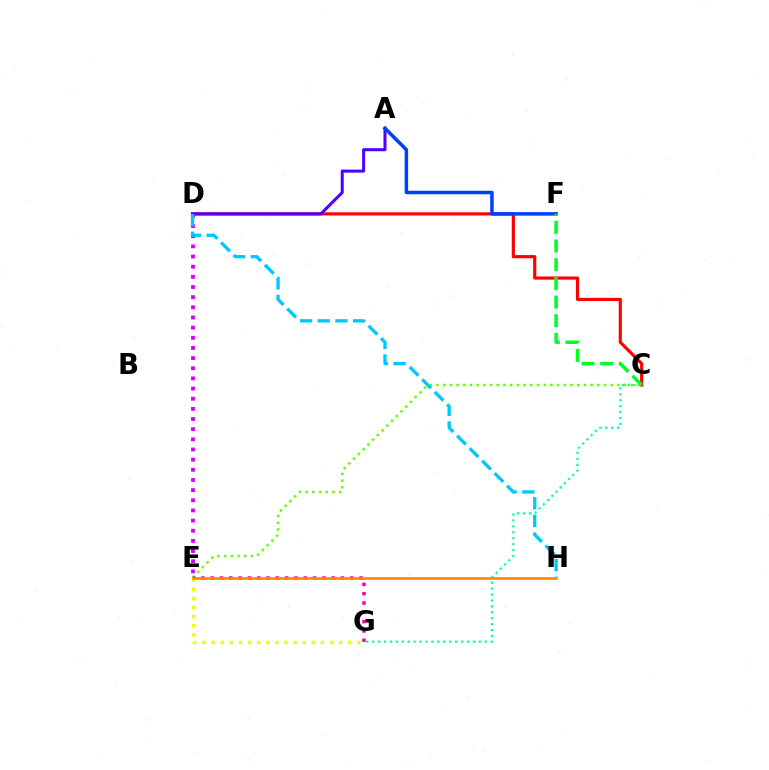{('C', 'D'): [{'color': '#ff0000', 'line_style': 'solid', 'thickness': 2.27}], ('D', 'E'): [{'color': '#d600ff', 'line_style': 'dotted', 'thickness': 2.76}], ('C', 'E'): [{'color': '#66ff00', 'line_style': 'dotted', 'thickness': 1.82}], ('A', 'D'): [{'color': '#4f00ff', 'line_style': 'solid', 'thickness': 2.19}], ('A', 'F'): [{'color': '#003fff', 'line_style': 'solid', 'thickness': 2.53}], ('E', 'G'): [{'color': '#ff00a0', 'line_style': 'dotted', 'thickness': 2.53}, {'color': '#eeff00', 'line_style': 'dotted', 'thickness': 2.47}], ('C', 'G'): [{'color': '#00ffaf', 'line_style': 'dotted', 'thickness': 1.61}], ('C', 'F'): [{'color': '#00ff27', 'line_style': 'dashed', 'thickness': 2.54}], ('D', 'H'): [{'color': '#00c7ff', 'line_style': 'dashed', 'thickness': 2.4}], ('E', 'H'): [{'color': '#ff8800', 'line_style': 'solid', 'thickness': 1.89}]}